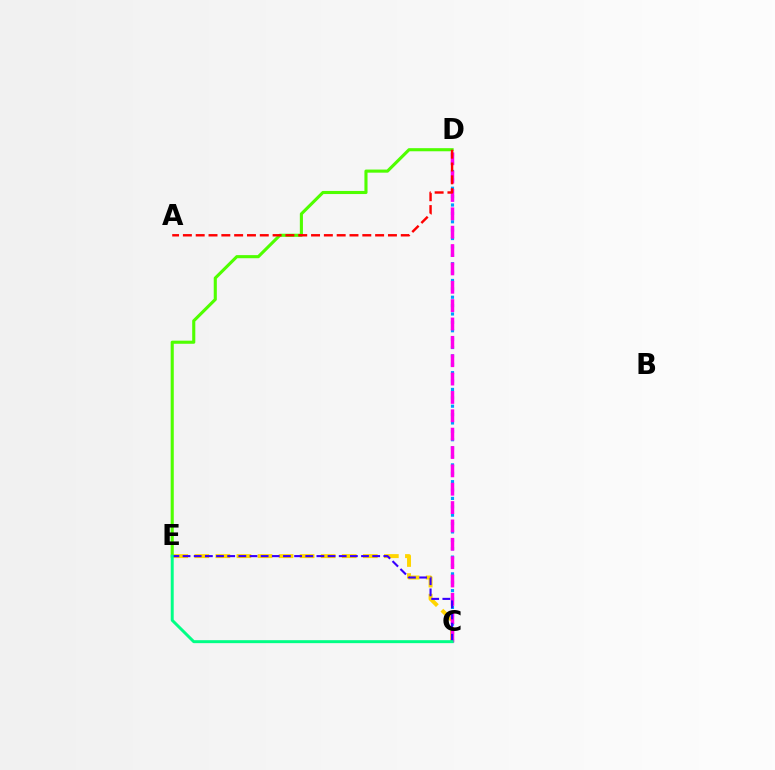{('C', 'E'): [{'color': '#ffd500', 'line_style': 'dashed', 'thickness': 2.86}, {'color': '#3700ff', 'line_style': 'dashed', 'thickness': 1.52}, {'color': '#00ff86', 'line_style': 'solid', 'thickness': 2.13}], ('C', 'D'): [{'color': '#009eff', 'line_style': 'dotted', 'thickness': 2.28}, {'color': '#ff00ed', 'line_style': 'dashed', 'thickness': 2.49}], ('D', 'E'): [{'color': '#4fff00', 'line_style': 'solid', 'thickness': 2.23}], ('A', 'D'): [{'color': '#ff0000', 'line_style': 'dashed', 'thickness': 1.74}]}